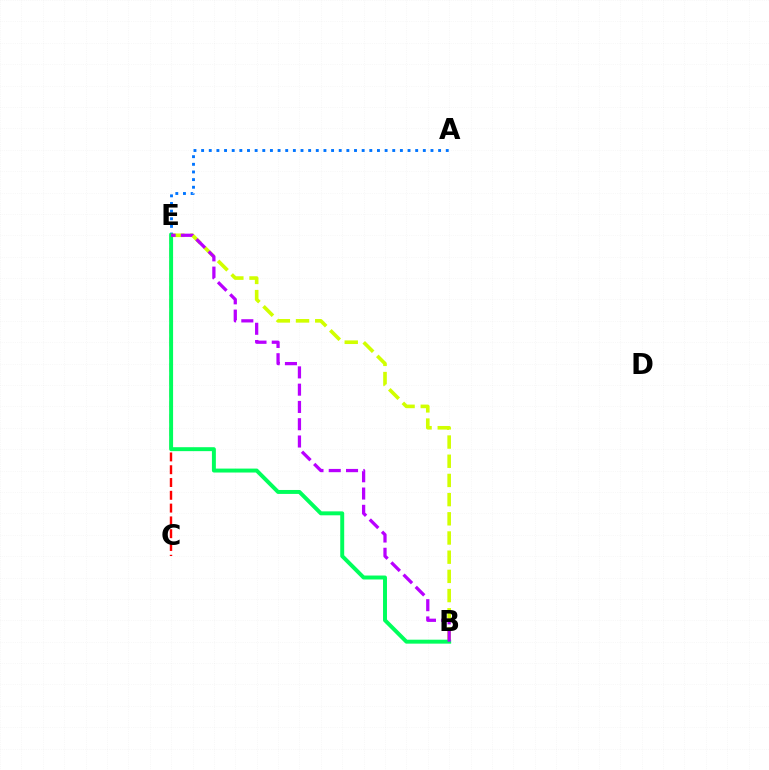{('B', 'E'): [{'color': '#d1ff00', 'line_style': 'dashed', 'thickness': 2.61}, {'color': '#00ff5c', 'line_style': 'solid', 'thickness': 2.84}, {'color': '#b900ff', 'line_style': 'dashed', 'thickness': 2.35}], ('A', 'E'): [{'color': '#0074ff', 'line_style': 'dotted', 'thickness': 2.08}], ('C', 'E'): [{'color': '#ff0000', 'line_style': 'dashed', 'thickness': 1.74}]}